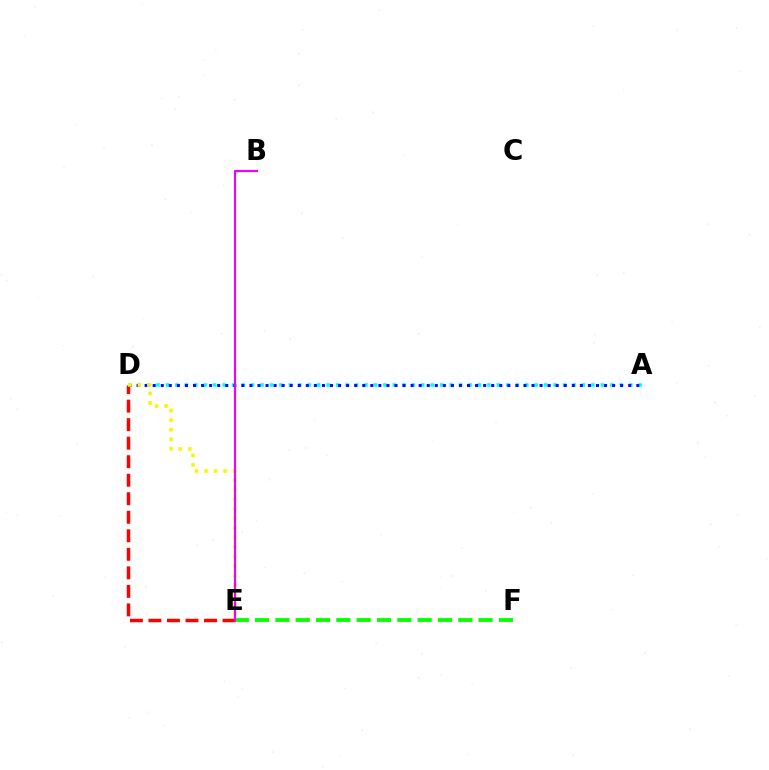{('A', 'D'): [{'color': '#00fff6', 'line_style': 'dotted', 'thickness': 2.57}, {'color': '#0010ff', 'line_style': 'dotted', 'thickness': 2.19}], ('E', 'F'): [{'color': '#08ff00', 'line_style': 'dashed', 'thickness': 2.76}], ('D', 'E'): [{'color': '#ff0000', 'line_style': 'dashed', 'thickness': 2.52}, {'color': '#fcf500', 'line_style': 'dotted', 'thickness': 2.59}], ('B', 'E'): [{'color': '#ee00ff', 'line_style': 'solid', 'thickness': 1.55}]}